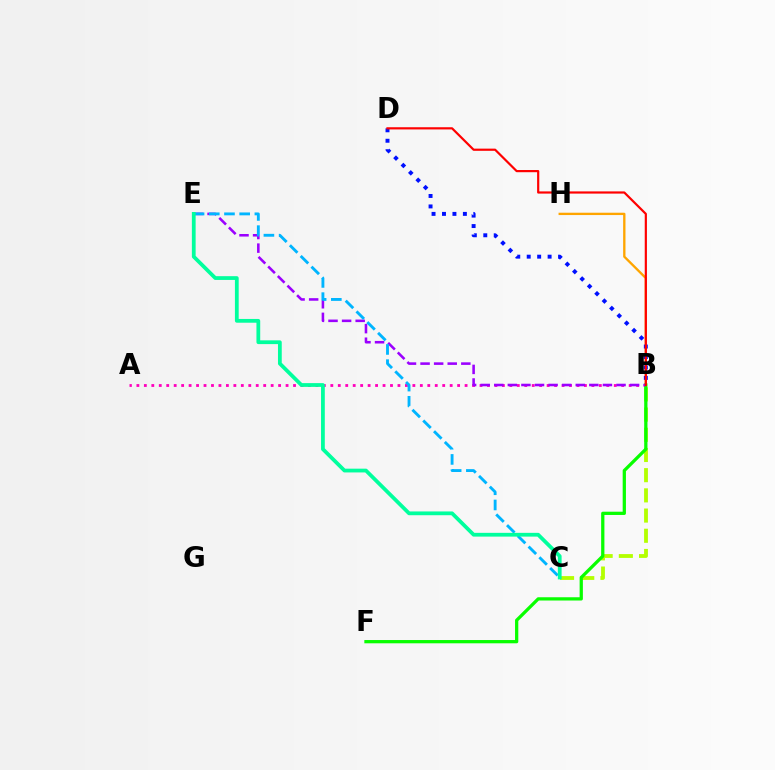{('B', 'C'): [{'color': '#b3ff00', 'line_style': 'dashed', 'thickness': 2.74}], ('B', 'H'): [{'color': '#ffa500', 'line_style': 'solid', 'thickness': 1.68}], ('A', 'B'): [{'color': '#ff00bd', 'line_style': 'dotted', 'thickness': 2.03}], ('B', 'F'): [{'color': '#08ff00', 'line_style': 'solid', 'thickness': 2.35}], ('B', 'E'): [{'color': '#9b00ff', 'line_style': 'dashed', 'thickness': 1.85}], ('C', 'E'): [{'color': '#00b5ff', 'line_style': 'dashed', 'thickness': 2.07}, {'color': '#00ff9d', 'line_style': 'solid', 'thickness': 2.71}], ('B', 'D'): [{'color': '#0010ff', 'line_style': 'dotted', 'thickness': 2.84}, {'color': '#ff0000', 'line_style': 'solid', 'thickness': 1.58}]}